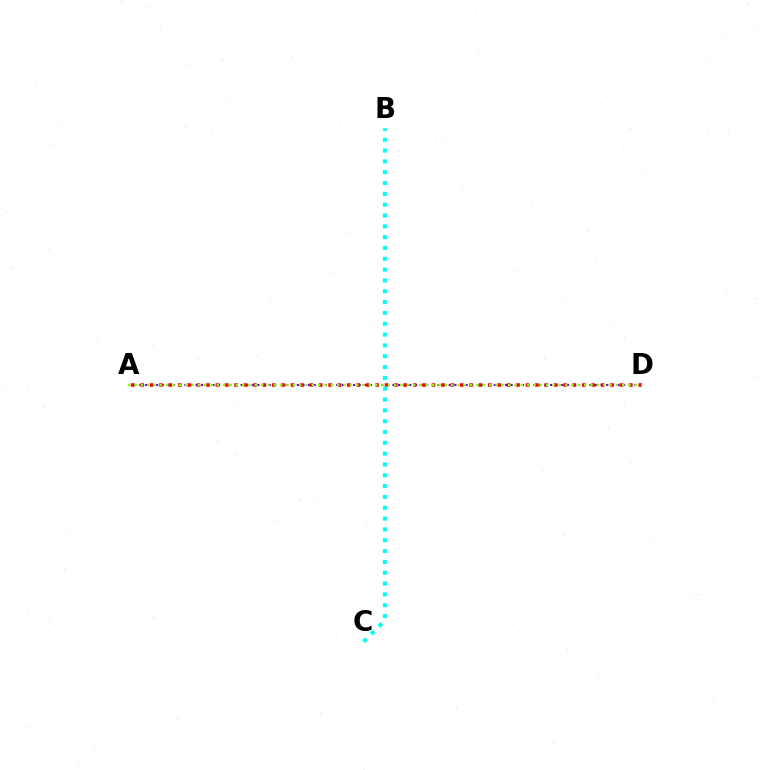{('A', 'D'): [{'color': '#7200ff', 'line_style': 'dotted', 'thickness': 1.53}, {'color': '#ff0000', 'line_style': 'dotted', 'thickness': 2.55}, {'color': '#84ff00', 'line_style': 'dotted', 'thickness': 1.72}], ('B', 'C'): [{'color': '#00fff6', 'line_style': 'dotted', 'thickness': 2.94}]}